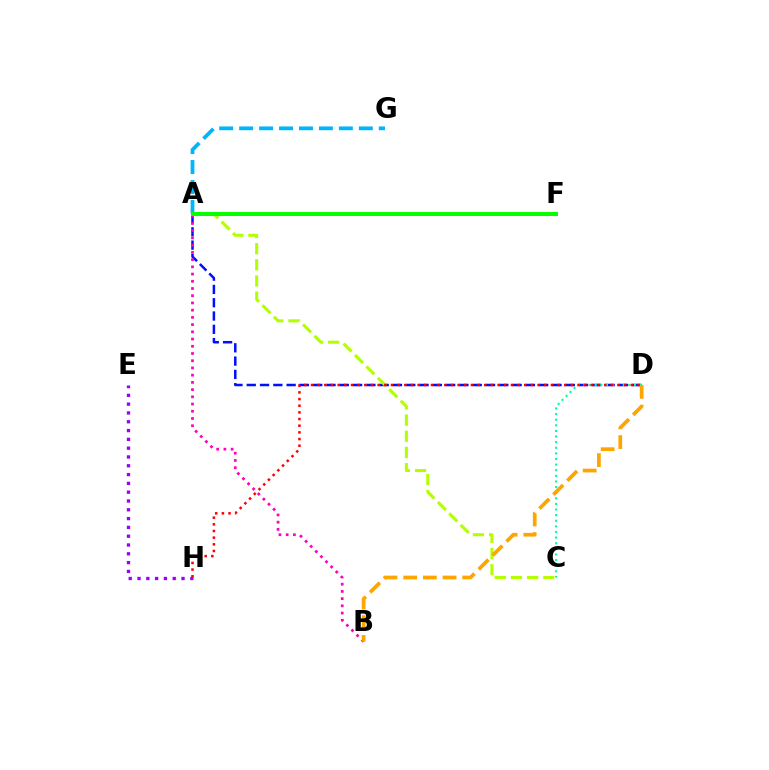{('A', 'D'): [{'color': '#0010ff', 'line_style': 'dashed', 'thickness': 1.81}], ('A', 'B'): [{'color': '#ff00bd', 'line_style': 'dotted', 'thickness': 1.96}], ('C', 'D'): [{'color': '#00ff9d', 'line_style': 'dotted', 'thickness': 1.53}], ('A', 'C'): [{'color': '#b3ff00', 'line_style': 'dashed', 'thickness': 2.19}], ('A', 'G'): [{'color': '#00b5ff', 'line_style': 'dashed', 'thickness': 2.71}], ('E', 'H'): [{'color': '#9b00ff', 'line_style': 'dotted', 'thickness': 2.39}], ('B', 'D'): [{'color': '#ffa500', 'line_style': 'dashed', 'thickness': 2.68}], ('D', 'H'): [{'color': '#ff0000', 'line_style': 'dotted', 'thickness': 1.81}], ('A', 'F'): [{'color': '#08ff00', 'line_style': 'solid', 'thickness': 2.87}]}